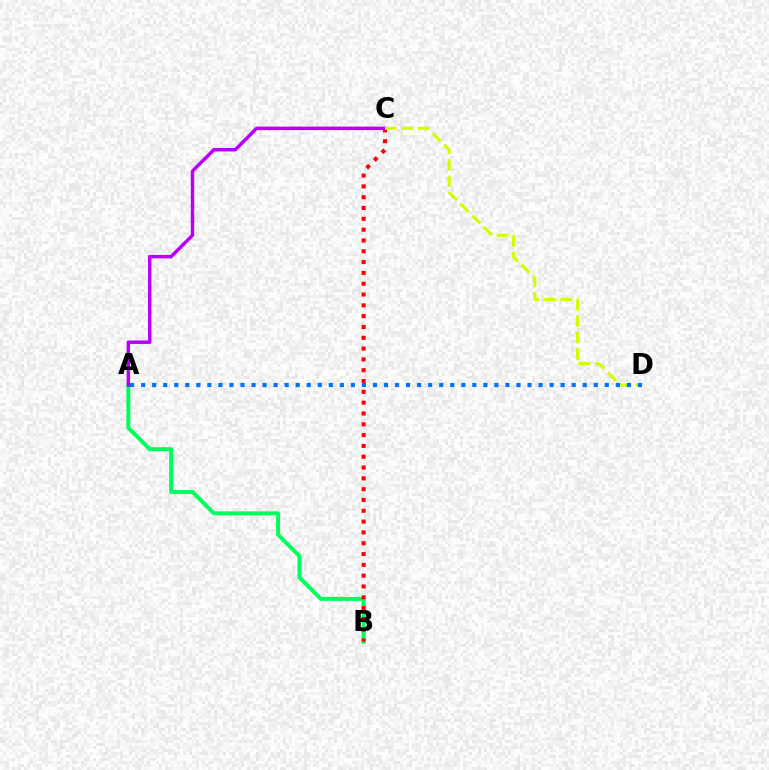{('A', 'B'): [{'color': '#00ff5c', 'line_style': 'solid', 'thickness': 2.85}], ('B', 'C'): [{'color': '#ff0000', 'line_style': 'dotted', 'thickness': 2.94}], ('A', 'C'): [{'color': '#b900ff', 'line_style': 'solid', 'thickness': 2.49}], ('C', 'D'): [{'color': '#d1ff00', 'line_style': 'dashed', 'thickness': 2.24}], ('A', 'D'): [{'color': '#0074ff', 'line_style': 'dotted', 'thickness': 3.0}]}